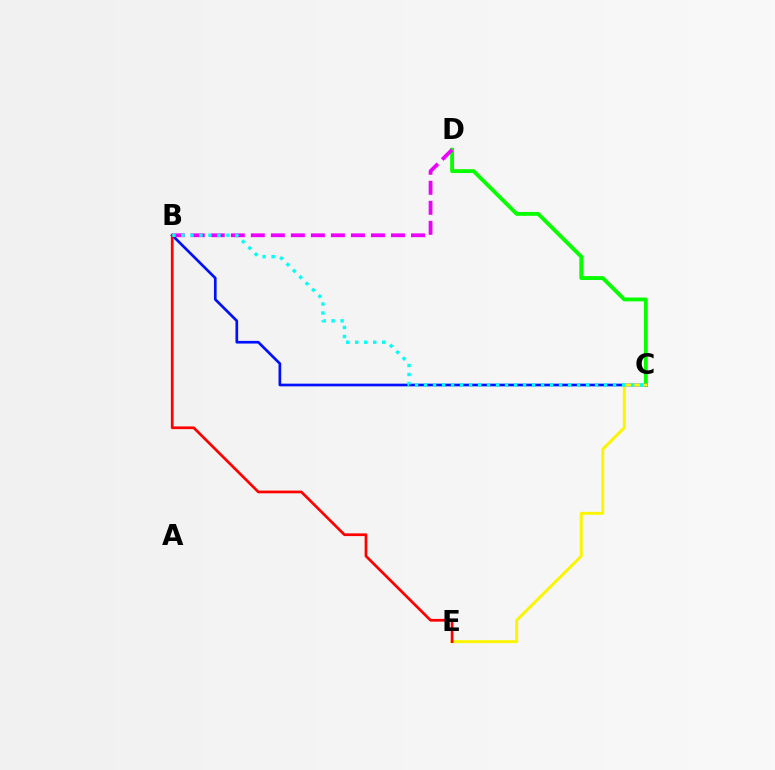{('C', 'D'): [{'color': '#08ff00', 'line_style': 'solid', 'thickness': 2.78}], ('B', 'C'): [{'color': '#0010ff', 'line_style': 'solid', 'thickness': 1.94}, {'color': '#00fff6', 'line_style': 'dotted', 'thickness': 2.45}], ('B', 'D'): [{'color': '#ee00ff', 'line_style': 'dashed', 'thickness': 2.72}], ('C', 'E'): [{'color': '#fcf500', 'line_style': 'solid', 'thickness': 2.12}], ('B', 'E'): [{'color': '#ff0000', 'line_style': 'solid', 'thickness': 1.95}]}